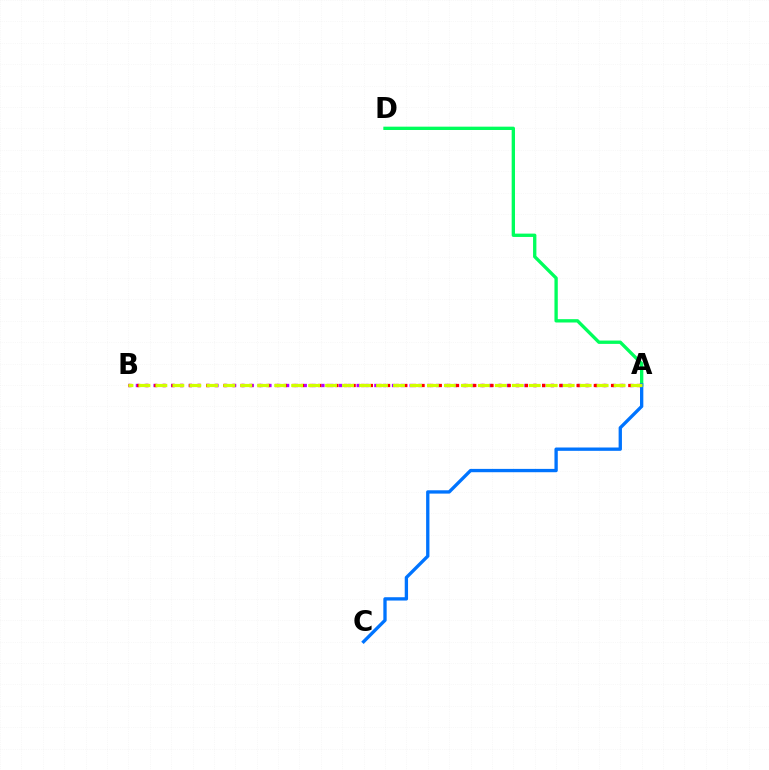{('A', 'D'): [{'color': '#00ff5c', 'line_style': 'solid', 'thickness': 2.4}], ('A', 'B'): [{'color': '#b900ff', 'line_style': 'dotted', 'thickness': 2.4}, {'color': '#ff0000', 'line_style': 'dotted', 'thickness': 2.34}, {'color': '#d1ff00', 'line_style': 'dashed', 'thickness': 2.31}], ('A', 'C'): [{'color': '#0074ff', 'line_style': 'solid', 'thickness': 2.39}]}